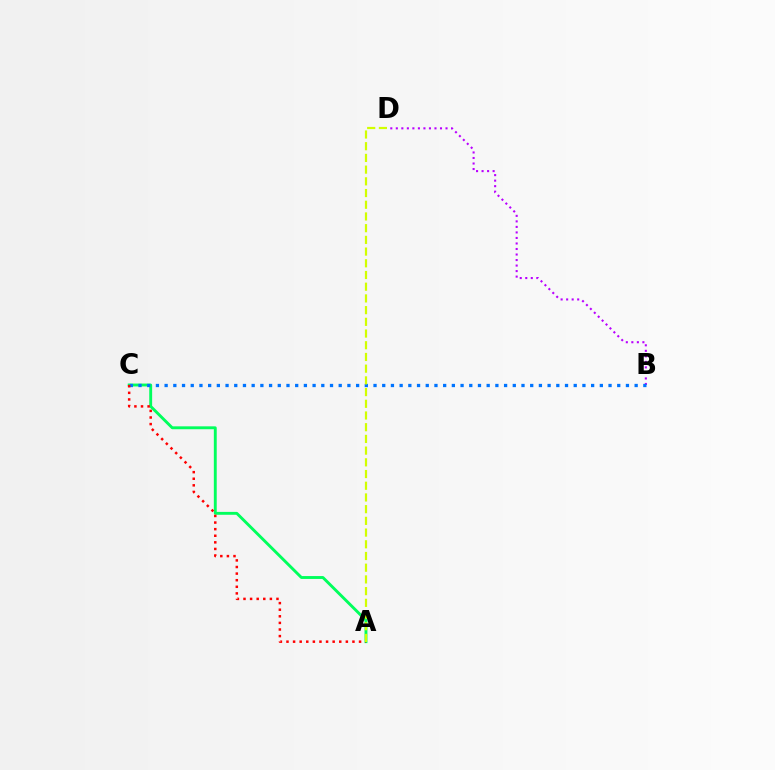{('A', 'C'): [{'color': '#00ff5c', 'line_style': 'solid', 'thickness': 2.08}, {'color': '#ff0000', 'line_style': 'dotted', 'thickness': 1.79}], ('B', 'D'): [{'color': '#b900ff', 'line_style': 'dotted', 'thickness': 1.5}], ('B', 'C'): [{'color': '#0074ff', 'line_style': 'dotted', 'thickness': 2.36}], ('A', 'D'): [{'color': '#d1ff00', 'line_style': 'dashed', 'thickness': 1.59}]}